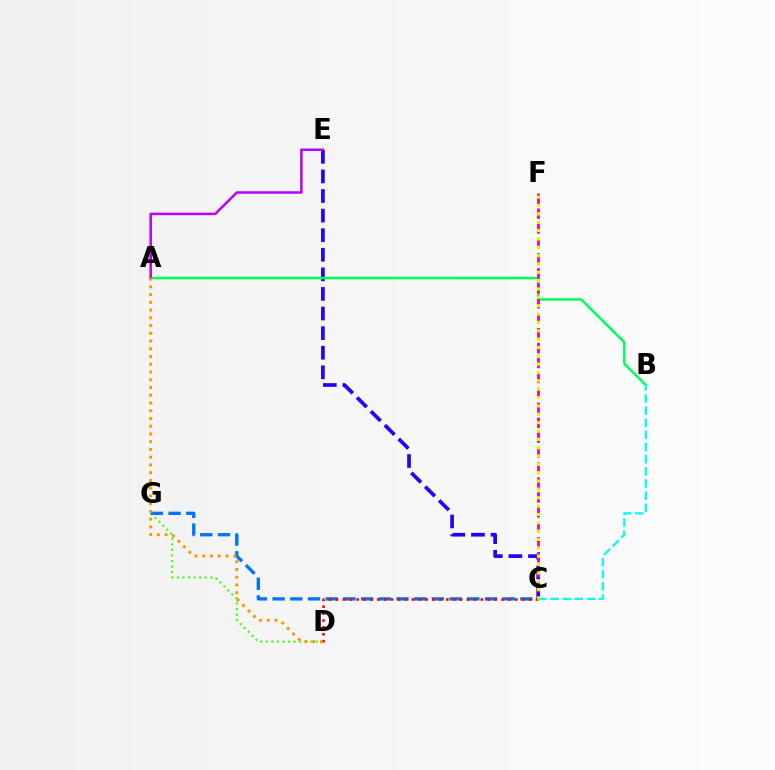{('C', 'E'): [{'color': '#2500ff', 'line_style': 'dashed', 'thickness': 2.66}], ('D', 'G'): [{'color': '#3dff00', 'line_style': 'dotted', 'thickness': 1.51}], ('A', 'B'): [{'color': '#00ff5c', 'line_style': 'solid', 'thickness': 1.81}], ('C', 'G'): [{'color': '#0074ff', 'line_style': 'dashed', 'thickness': 2.4}], ('C', 'F'): [{'color': '#ff00ac', 'line_style': 'dashed', 'thickness': 2.03}, {'color': '#d1ff00', 'line_style': 'dotted', 'thickness': 2.27}], ('A', 'E'): [{'color': '#b900ff', 'line_style': 'solid', 'thickness': 1.8}], ('B', 'C'): [{'color': '#00fff6', 'line_style': 'dashed', 'thickness': 1.65}], ('C', 'D'): [{'color': '#ff0000', 'line_style': 'dotted', 'thickness': 1.87}], ('A', 'D'): [{'color': '#ff9400', 'line_style': 'dotted', 'thickness': 2.1}]}